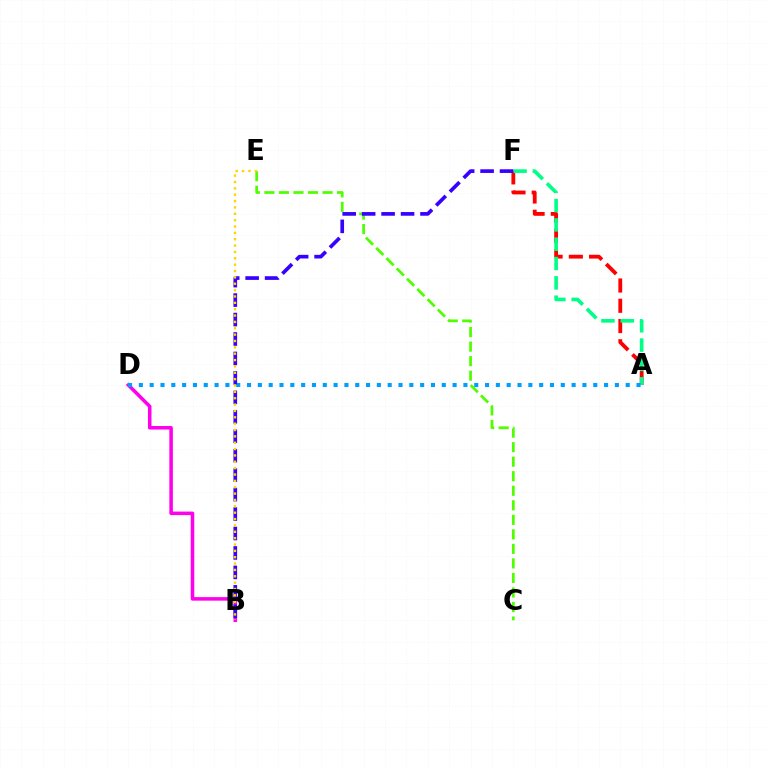{('A', 'F'): [{'color': '#ff0000', 'line_style': 'dashed', 'thickness': 2.75}, {'color': '#00ff86', 'line_style': 'dashed', 'thickness': 2.62}], ('C', 'E'): [{'color': '#4fff00', 'line_style': 'dashed', 'thickness': 1.97}], ('B', 'D'): [{'color': '#ff00ed', 'line_style': 'solid', 'thickness': 2.54}], ('A', 'D'): [{'color': '#009eff', 'line_style': 'dotted', 'thickness': 2.94}], ('B', 'F'): [{'color': '#3700ff', 'line_style': 'dashed', 'thickness': 2.64}], ('B', 'E'): [{'color': '#ffd500', 'line_style': 'dotted', 'thickness': 1.73}]}